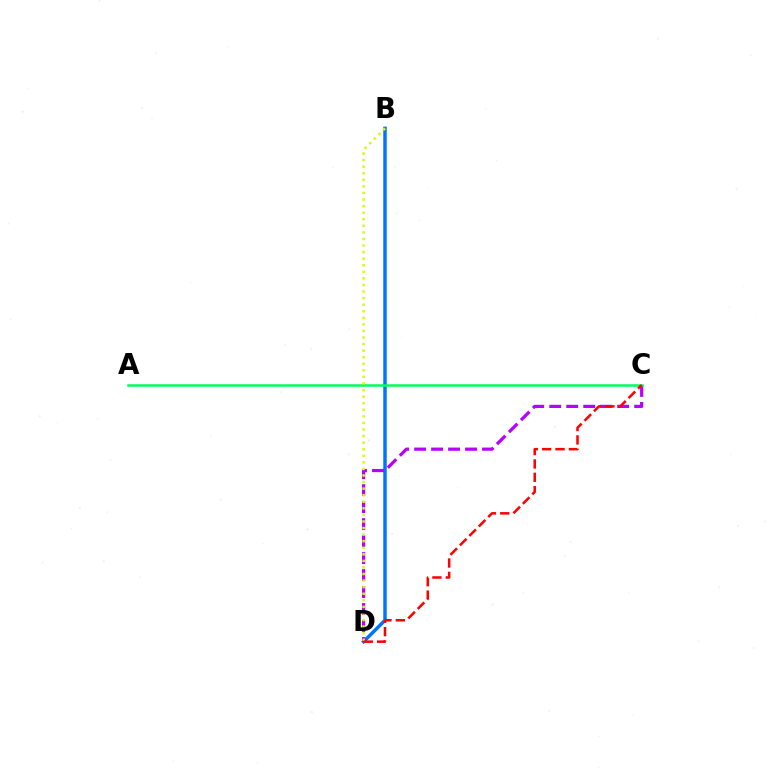{('B', 'D'): [{'color': '#0074ff', 'line_style': 'solid', 'thickness': 2.49}, {'color': '#d1ff00', 'line_style': 'dotted', 'thickness': 1.78}], ('C', 'D'): [{'color': '#b900ff', 'line_style': 'dashed', 'thickness': 2.31}, {'color': '#ff0000', 'line_style': 'dashed', 'thickness': 1.82}], ('A', 'C'): [{'color': '#00ff5c', 'line_style': 'solid', 'thickness': 1.82}]}